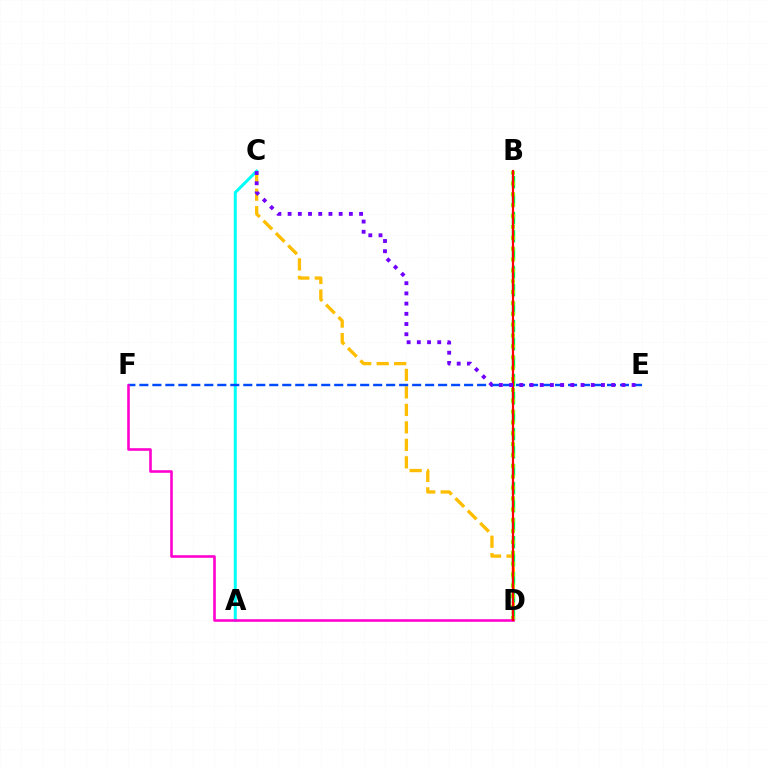{('C', 'D'): [{'color': '#ffbd00', 'line_style': 'dashed', 'thickness': 2.38}], ('A', 'C'): [{'color': '#00fff6', 'line_style': 'solid', 'thickness': 2.15}], ('B', 'D'): [{'color': '#00ff39', 'line_style': 'dashed', 'thickness': 2.45}, {'color': '#84ff00', 'line_style': 'dotted', 'thickness': 2.95}, {'color': '#ff0000', 'line_style': 'solid', 'thickness': 1.58}], ('E', 'F'): [{'color': '#004bff', 'line_style': 'dashed', 'thickness': 1.76}], ('D', 'F'): [{'color': '#ff00cf', 'line_style': 'solid', 'thickness': 1.87}], ('C', 'E'): [{'color': '#7200ff', 'line_style': 'dotted', 'thickness': 2.77}]}